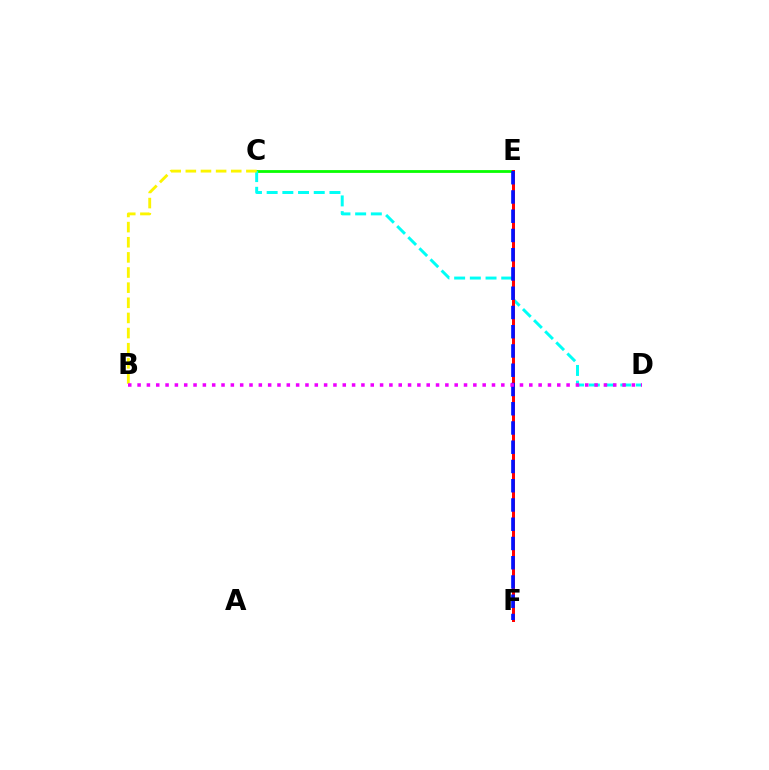{('C', 'E'): [{'color': '#08ff00', 'line_style': 'solid', 'thickness': 2.01}], ('C', 'D'): [{'color': '#00fff6', 'line_style': 'dashed', 'thickness': 2.13}], ('E', 'F'): [{'color': '#ff0000', 'line_style': 'solid', 'thickness': 2.15}, {'color': '#0010ff', 'line_style': 'dashed', 'thickness': 2.62}], ('B', 'C'): [{'color': '#fcf500', 'line_style': 'dashed', 'thickness': 2.06}], ('B', 'D'): [{'color': '#ee00ff', 'line_style': 'dotted', 'thickness': 2.53}]}